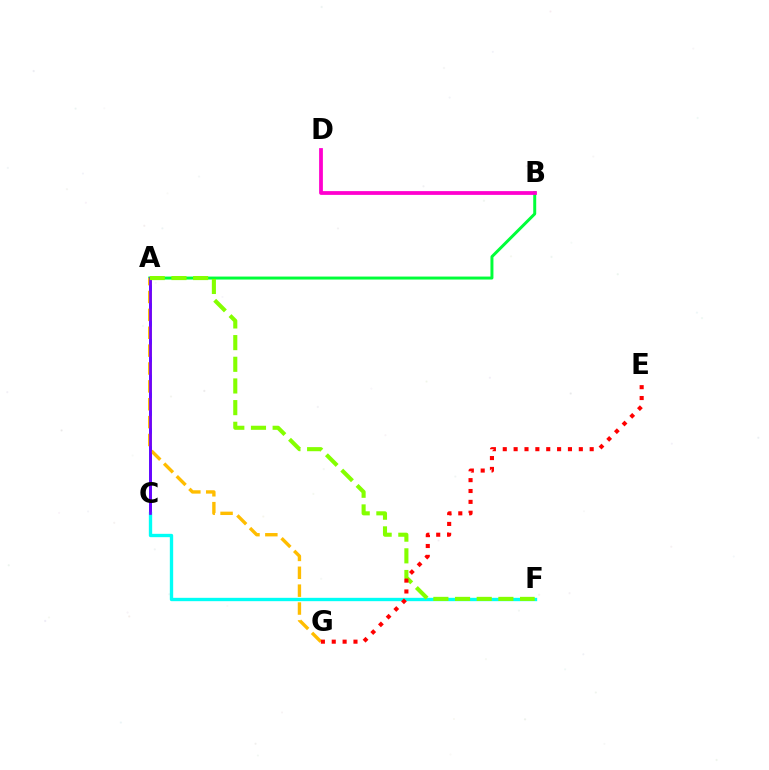{('A', 'B'): [{'color': '#00ff39', 'line_style': 'solid', 'thickness': 2.14}], ('A', 'C'): [{'color': '#004bff', 'line_style': 'solid', 'thickness': 2.06}, {'color': '#7200ff', 'line_style': 'solid', 'thickness': 1.93}], ('A', 'G'): [{'color': '#ffbd00', 'line_style': 'dashed', 'thickness': 2.43}], ('C', 'F'): [{'color': '#00fff6', 'line_style': 'solid', 'thickness': 2.41}], ('B', 'D'): [{'color': '#ff00cf', 'line_style': 'solid', 'thickness': 2.72}], ('A', 'F'): [{'color': '#84ff00', 'line_style': 'dashed', 'thickness': 2.94}], ('E', 'G'): [{'color': '#ff0000', 'line_style': 'dotted', 'thickness': 2.95}]}